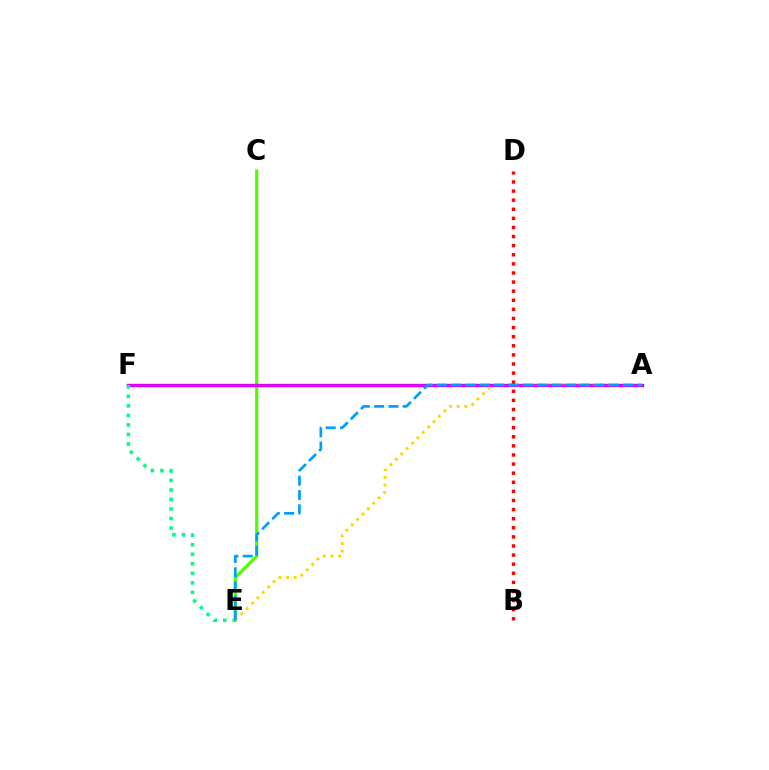{('C', 'E'): [{'color': '#4fff00', 'line_style': 'solid', 'thickness': 2.28}], ('A', 'F'): [{'color': '#3700ff', 'line_style': 'solid', 'thickness': 2.36}, {'color': '#ff00ed', 'line_style': 'solid', 'thickness': 1.88}], ('A', 'E'): [{'color': '#ffd500', 'line_style': 'dotted', 'thickness': 2.07}, {'color': '#009eff', 'line_style': 'dashed', 'thickness': 1.95}], ('B', 'D'): [{'color': '#ff0000', 'line_style': 'dotted', 'thickness': 2.47}], ('E', 'F'): [{'color': '#00ff86', 'line_style': 'dotted', 'thickness': 2.59}]}